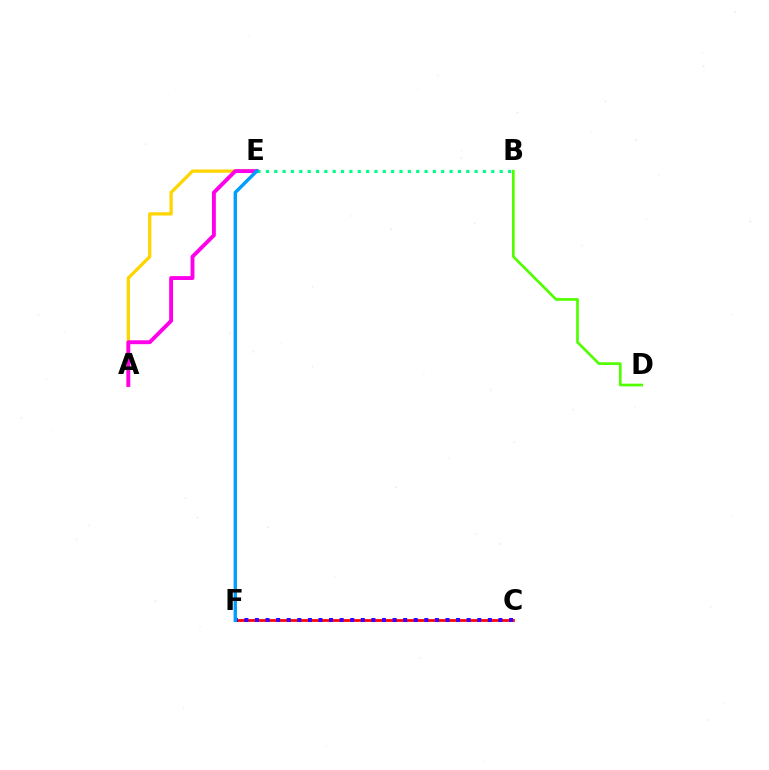{('C', 'F'): [{'color': '#ff0000', 'line_style': 'solid', 'thickness': 1.98}, {'color': '#3700ff', 'line_style': 'dotted', 'thickness': 2.88}], ('A', 'E'): [{'color': '#ffd500', 'line_style': 'solid', 'thickness': 2.35}, {'color': '#ff00ed', 'line_style': 'solid', 'thickness': 2.8}], ('B', 'D'): [{'color': '#4fff00', 'line_style': 'solid', 'thickness': 1.92}], ('B', 'E'): [{'color': '#00ff86', 'line_style': 'dotted', 'thickness': 2.27}], ('E', 'F'): [{'color': '#009eff', 'line_style': 'solid', 'thickness': 2.43}]}